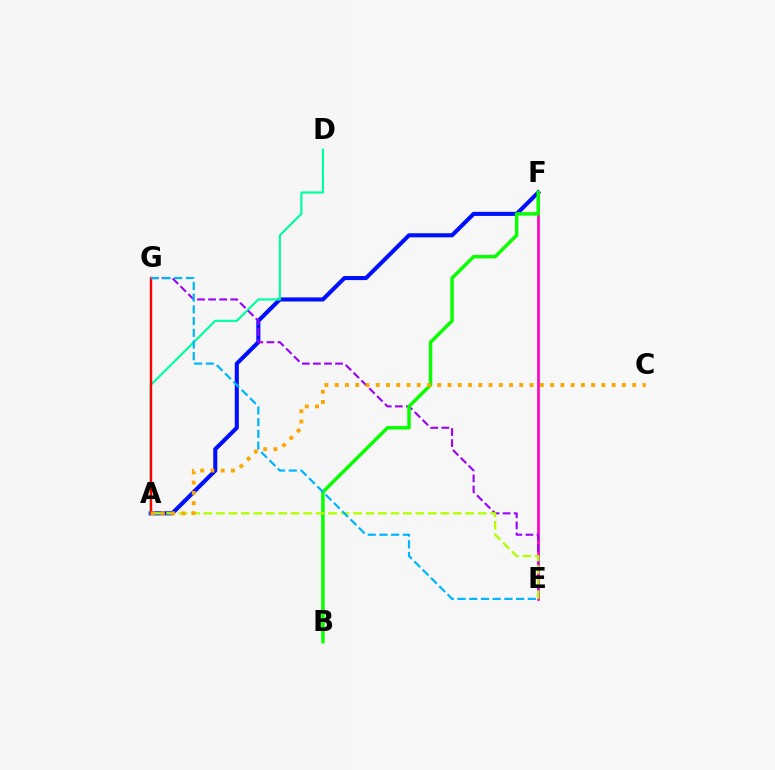{('A', 'F'): [{'color': '#0010ff', 'line_style': 'solid', 'thickness': 2.94}], ('A', 'D'): [{'color': '#00ff9d', 'line_style': 'solid', 'thickness': 1.56}], ('E', 'F'): [{'color': '#ff00bd', 'line_style': 'solid', 'thickness': 1.92}], ('E', 'G'): [{'color': '#9b00ff', 'line_style': 'dashed', 'thickness': 1.5}, {'color': '#00b5ff', 'line_style': 'dashed', 'thickness': 1.59}], ('A', 'G'): [{'color': '#ff0000', 'line_style': 'solid', 'thickness': 1.72}], ('B', 'F'): [{'color': '#08ff00', 'line_style': 'solid', 'thickness': 2.48}], ('A', 'E'): [{'color': '#b3ff00', 'line_style': 'dashed', 'thickness': 1.69}], ('A', 'C'): [{'color': '#ffa500', 'line_style': 'dotted', 'thickness': 2.79}]}